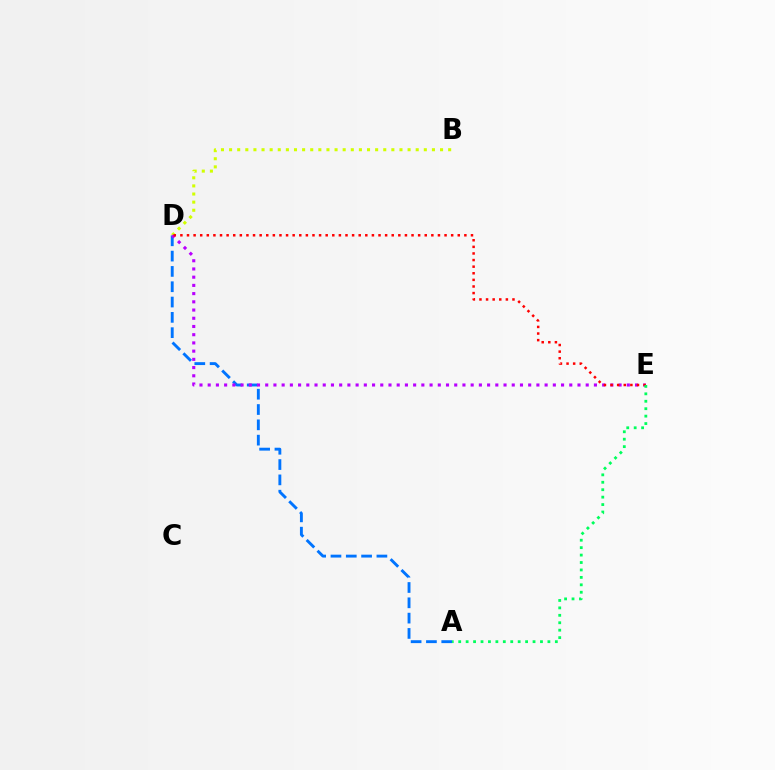{('A', 'D'): [{'color': '#0074ff', 'line_style': 'dashed', 'thickness': 2.08}], ('B', 'D'): [{'color': '#d1ff00', 'line_style': 'dotted', 'thickness': 2.2}], ('D', 'E'): [{'color': '#b900ff', 'line_style': 'dotted', 'thickness': 2.23}, {'color': '#ff0000', 'line_style': 'dotted', 'thickness': 1.79}], ('A', 'E'): [{'color': '#00ff5c', 'line_style': 'dotted', 'thickness': 2.02}]}